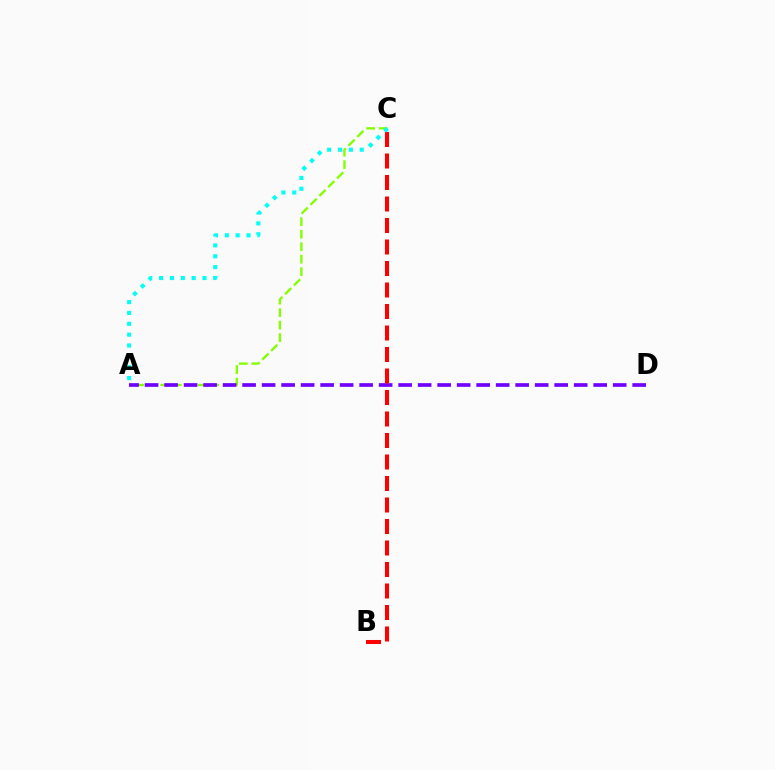{('A', 'C'): [{'color': '#84ff00', 'line_style': 'dashed', 'thickness': 1.7}, {'color': '#00fff6', 'line_style': 'dotted', 'thickness': 2.95}], ('A', 'D'): [{'color': '#7200ff', 'line_style': 'dashed', 'thickness': 2.65}], ('B', 'C'): [{'color': '#ff0000', 'line_style': 'dashed', 'thickness': 2.92}]}